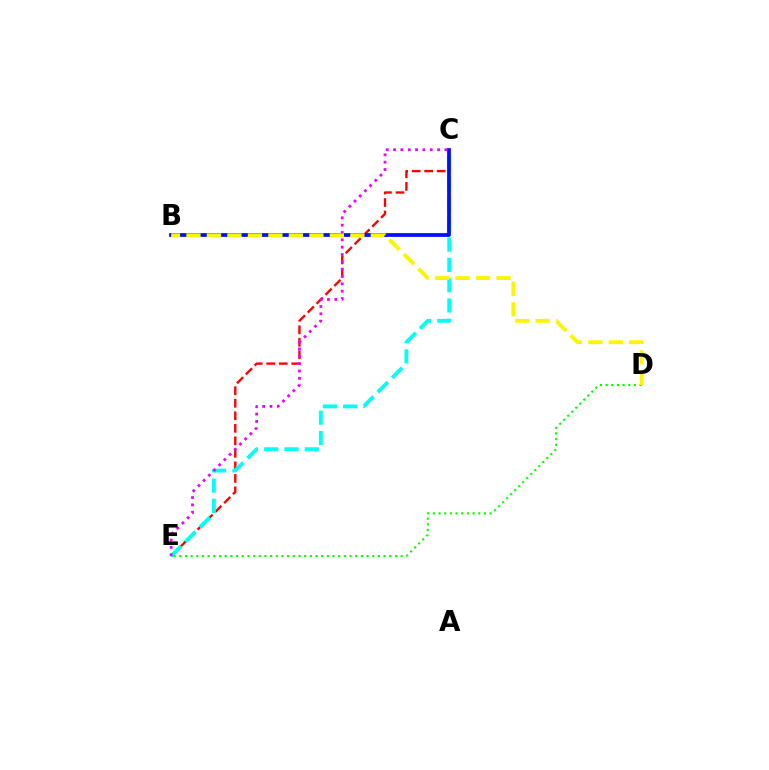{('C', 'E'): [{'color': '#ff0000', 'line_style': 'dashed', 'thickness': 1.7}, {'color': '#00fff6', 'line_style': 'dashed', 'thickness': 2.76}, {'color': '#ee00ff', 'line_style': 'dotted', 'thickness': 1.99}], ('D', 'E'): [{'color': '#08ff00', 'line_style': 'dotted', 'thickness': 1.54}], ('B', 'C'): [{'color': '#0010ff', 'line_style': 'solid', 'thickness': 2.71}], ('B', 'D'): [{'color': '#fcf500', 'line_style': 'dashed', 'thickness': 2.78}]}